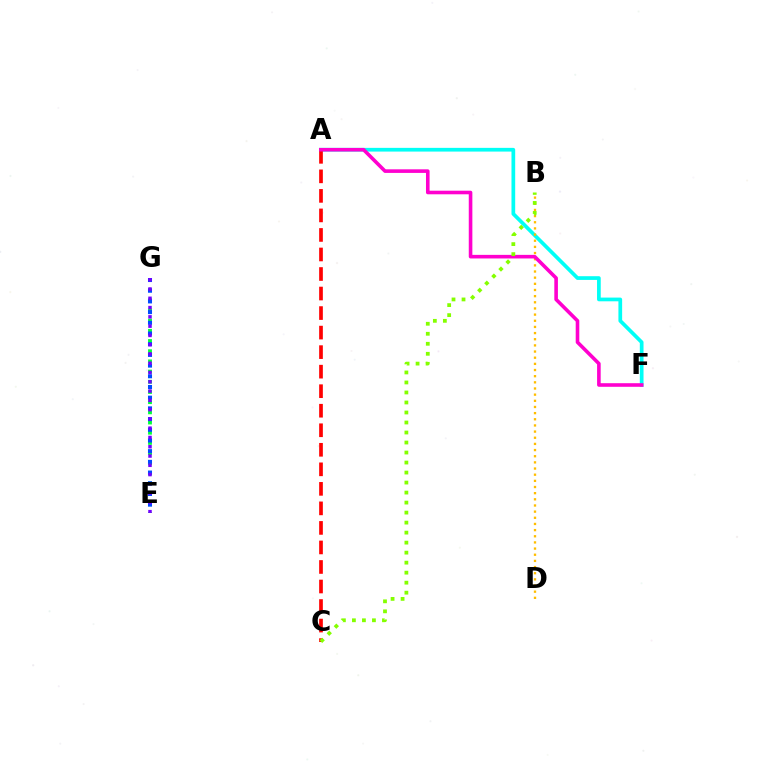{('A', 'F'): [{'color': '#00fff6', 'line_style': 'solid', 'thickness': 2.67}, {'color': '#ff00cf', 'line_style': 'solid', 'thickness': 2.59}], ('E', 'G'): [{'color': '#00ff39', 'line_style': 'dotted', 'thickness': 2.77}, {'color': '#004bff', 'line_style': 'dotted', 'thickness': 2.91}, {'color': '#7200ff', 'line_style': 'dotted', 'thickness': 2.52}], ('A', 'C'): [{'color': '#ff0000', 'line_style': 'dashed', 'thickness': 2.65}], ('B', 'D'): [{'color': '#ffbd00', 'line_style': 'dotted', 'thickness': 1.67}], ('B', 'C'): [{'color': '#84ff00', 'line_style': 'dotted', 'thickness': 2.72}]}